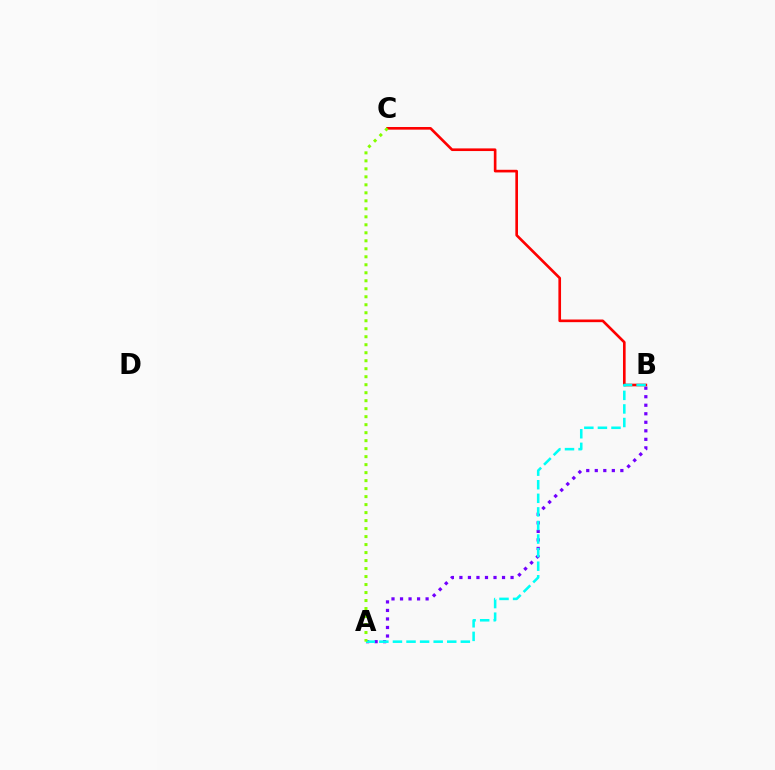{('B', 'C'): [{'color': '#ff0000', 'line_style': 'solid', 'thickness': 1.9}], ('A', 'B'): [{'color': '#7200ff', 'line_style': 'dotted', 'thickness': 2.32}, {'color': '#00fff6', 'line_style': 'dashed', 'thickness': 1.84}], ('A', 'C'): [{'color': '#84ff00', 'line_style': 'dotted', 'thickness': 2.17}]}